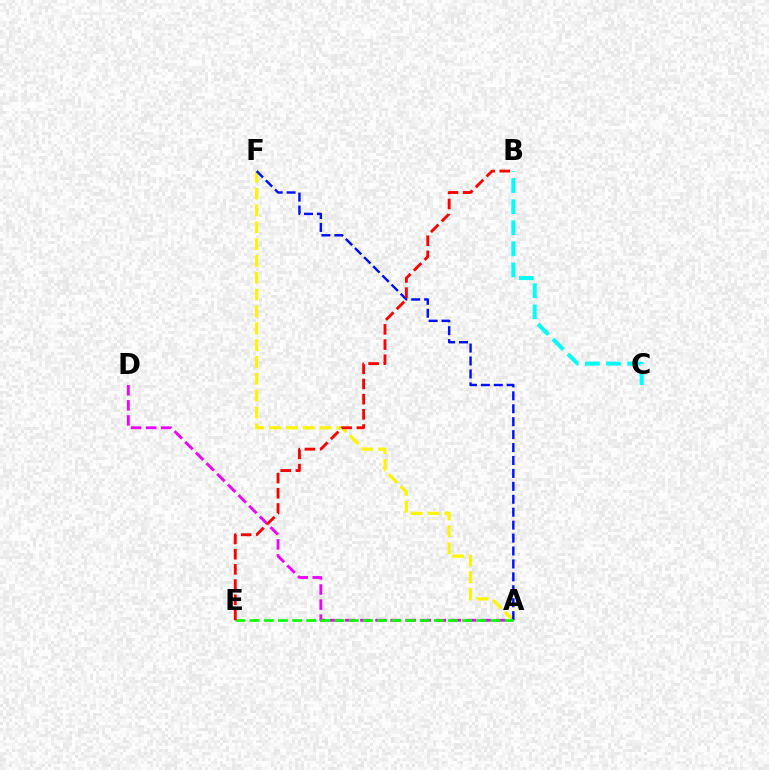{('A', 'F'): [{'color': '#fcf500', 'line_style': 'dashed', 'thickness': 2.29}, {'color': '#0010ff', 'line_style': 'dashed', 'thickness': 1.76}], ('B', 'C'): [{'color': '#00fff6', 'line_style': 'dashed', 'thickness': 2.87}], ('A', 'D'): [{'color': '#ee00ff', 'line_style': 'dashed', 'thickness': 2.05}], ('A', 'E'): [{'color': '#08ff00', 'line_style': 'dashed', 'thickness': 1.92}], ('B', 'E'): [{'color': '#ff0000', 'line_style': 'dashed', 'thickness': 2.06}]}